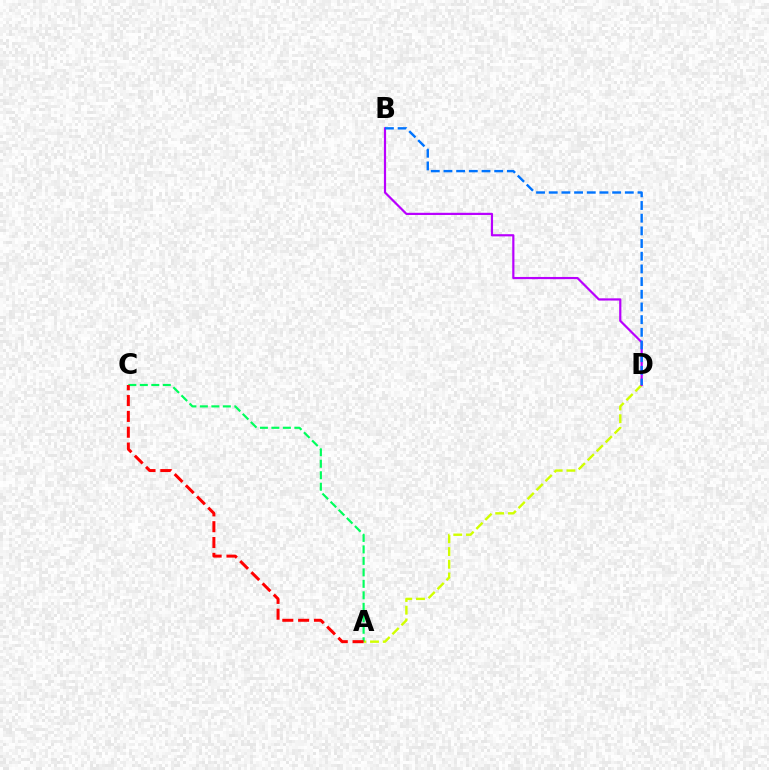{('A', 'D'): [{'color': '#d1ff00', 'line_style': 'dashed', 'thickness': 1.73}], ('B', 'D'): [{'color': '#b900ff', 'line_style': 'solid', 'thickness': 1.58}, {'color': '#0074ff', 'line_style': 'dashed', 'thickness': 1.72}], ('A', 'C'): [{'color': '#00ff5c', 'line_style': 'dashed', 'thickness': 1.56}, {'color': '#ff0000', 'line_style': 'dashed', 'thickness': 2.15}]}